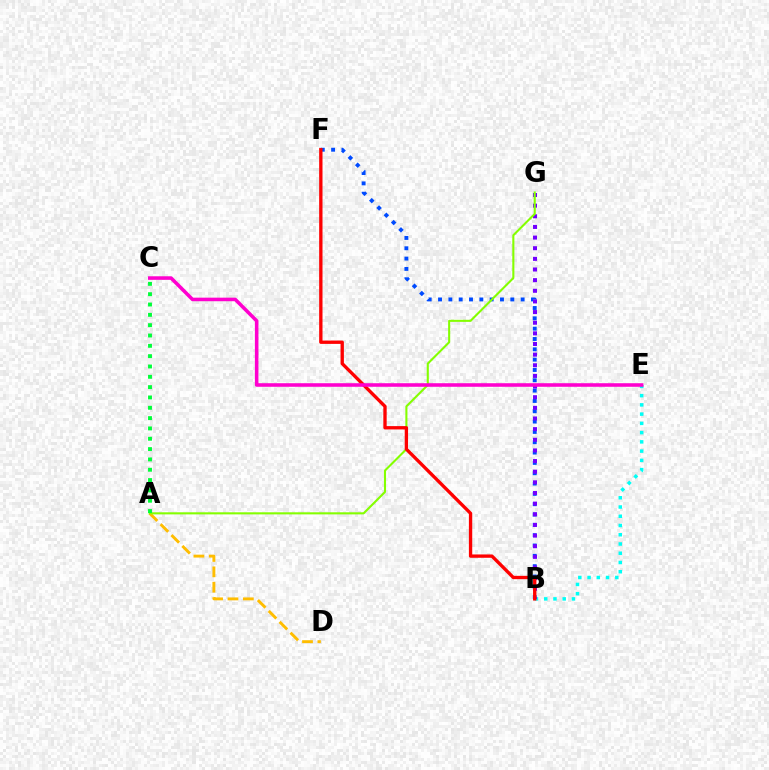{('A', 'D'): [{'color': '#ffbd00', 'line_style': 'dashed', 'thickness': 2.09}], ('B', 'E'): [{'color': '#00fff6', 'line_style': 'dotted', 'thickness': 2.51}], ('B', 'F'): [{'color': '#004bff', 'line_style': 'dotted', 'thickness': 2.81}, {'color': '#ff0000', 'line_style': 'solid', 'thickness': 2.4}], ('B', 'G'): [{'color': '#7200ff', 'line_style': 'dotted', 'thickness': 2.89}], ('A', 'G'): [{'color': '#84ff00', 'line_style': 'solid', 'thickness': 1.5}], ('A', 'C'): [{'color': '#00ff39', 'line_style': 'dotted', 'thickness': 2.81}], ('C', 'E'): [{'color': '#ff00cf', 'line_style': 'solid', 'thickness': 2.56}]}